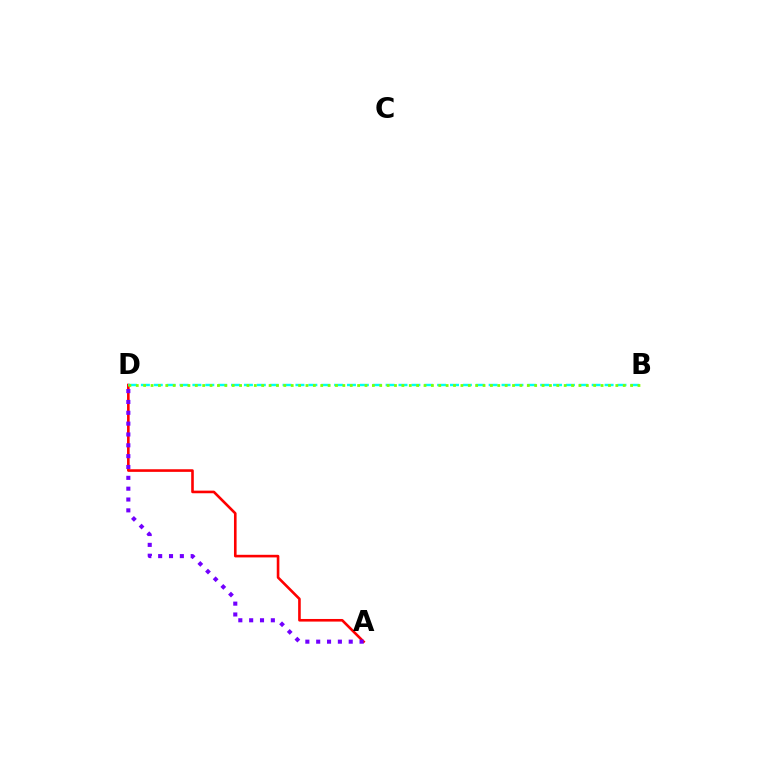{('A', 'D'): [{'color': '#ff0000', 'line_style': 'solid', 'thickness': 1.88}, {'color': '#7200ff', 'line_style': 'dotted', 'thickness': 2.95}], ('B', 'D'): [{'color': '#00fff6', 'line_style': 'dashed', 'thickness': 1.75}, {'color': '#84ff00', 'line_style': 'dotted', 'thickness': 2.0}]}